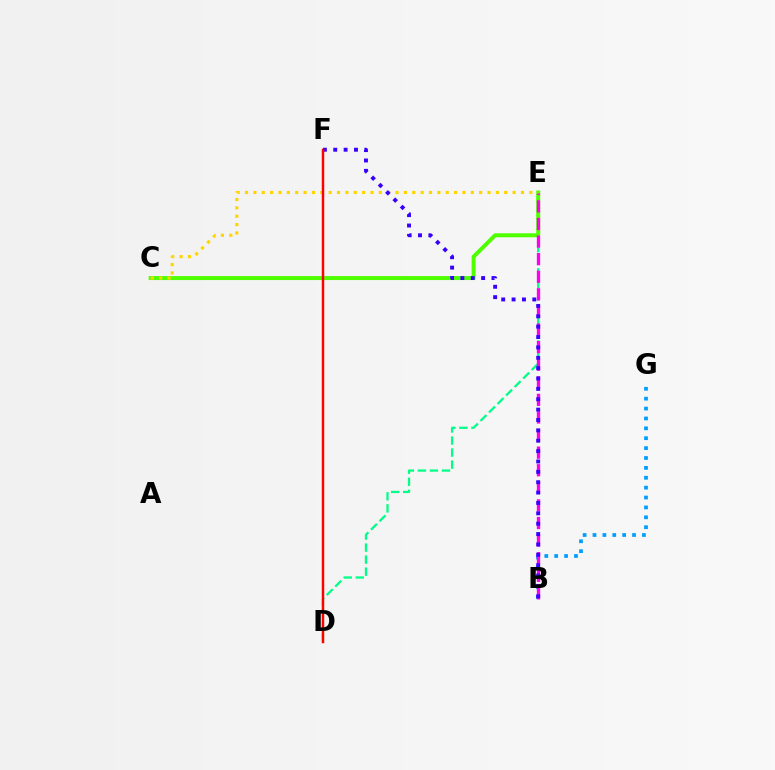{('D', 'E'): [{'color': '#00ff86', 'line_style': 'dashed', 'thickness': 1.64}], ('B', 'G'): [{'color': '#009eff', 'line_style': 'dotted', 'thickness': 2.69}], ('C', 'E'): [{'color': '#4fff00', 'line_style': 'solid', 'thickness': 2.87}, {'color': '#ffd500', 'line_style': 'dotted', 'thickness': 2.27}], ('B', 'E'): [{'color': '#ff00ed', 'line_style': 'dashed', 'thickness': 2.39}], ('B', 'F'): [{'color': '#3700ff', 'line_style': 'dotted', 'thickness': 2.82}], ('D', 'F'): [{'color': '#ff0000', 'line_style': 'solid', 'thickness': 1.77}]}